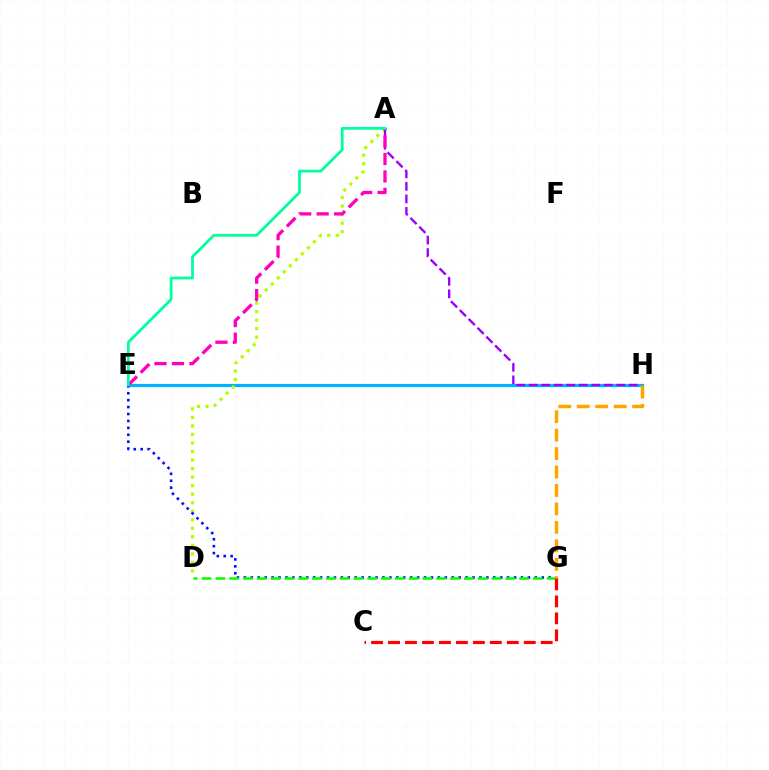{('E', 'H'): [{'color': '#00b5ff', 'line_style': 'solid', 'thickness': 2.29}], ('A', 'D'): [{'color': '#b3ff00', 'line_style': 'dotted', 'thickness': 2.32}], ('A', 'H'): [{'color': '#9b00ff', 'line_style': 'dashed', 'thickness': 1.7}], ('E', 'G'): [{'color': '#0010ff', 'line_style': 'dotted', 'thickness': 1.88}], ('A', 'E'): [{'color': '#ff00bd', 'line_style': 'dashed', 'thickness': 2.37}, {'color': '#00ff9d', 'line_style': 'solid', 'thickness': 2.0}], ('D', 'G'): [{'color': '#08ff00', 'line_style': 'dashed', 'thickness': 1.88}], ('G', 'H'): [{'color': '#ffa500', 'line_style': 'dashed', 'thickness': 2.51}], ('C', 'G'): [{'color': '#ff0000', 'line_style': 'dashed', 'thickness': 2.3}]}